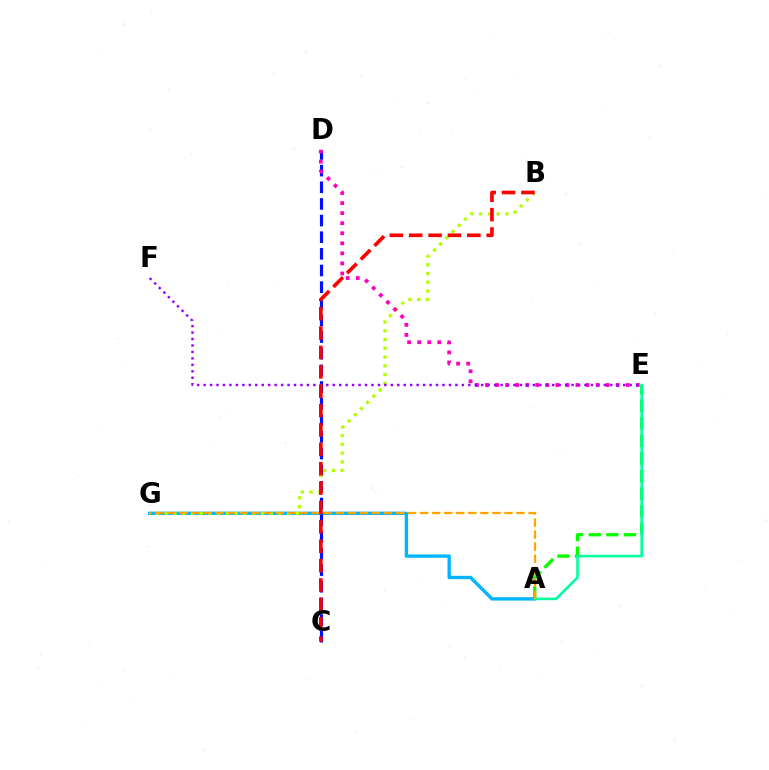{('A', 'G'): [{'color': '#00b5ff', 'line_style': 'solid', 'thickness': 2.42}, {'color': '#ffa500', 'line_style': 'dashed', 'thickness': 1.64}], ('A', 'E'): [{'color': '#08ff00', 'line_style': 'dashed', 'thickness': 2.39}, {'color': '#00ff9d', 'line_style': 'solid', 'thickness': 1.86}], ('C', 'D'): [{'color': '#0010ff', 'line_style': 'dashed', 'thickness': 2.26}], ('B', 'G'): [{'color': '#b3ff00', 'line_style': 'dotted', 'thickness': 2.38}], ('D', 'E'): [{'color': '#ff00bd', 'line_style': 'dotted', 'thickness': 2.73}], ('E', 'F'): [{'color': '#9b00ff', 'line_style': 'dotted', 'thickness': 1.75}], ('B', 'C'): [{'color': '#ff0000', 'line_style': 'dashed', 'thickness': 2.63}]}